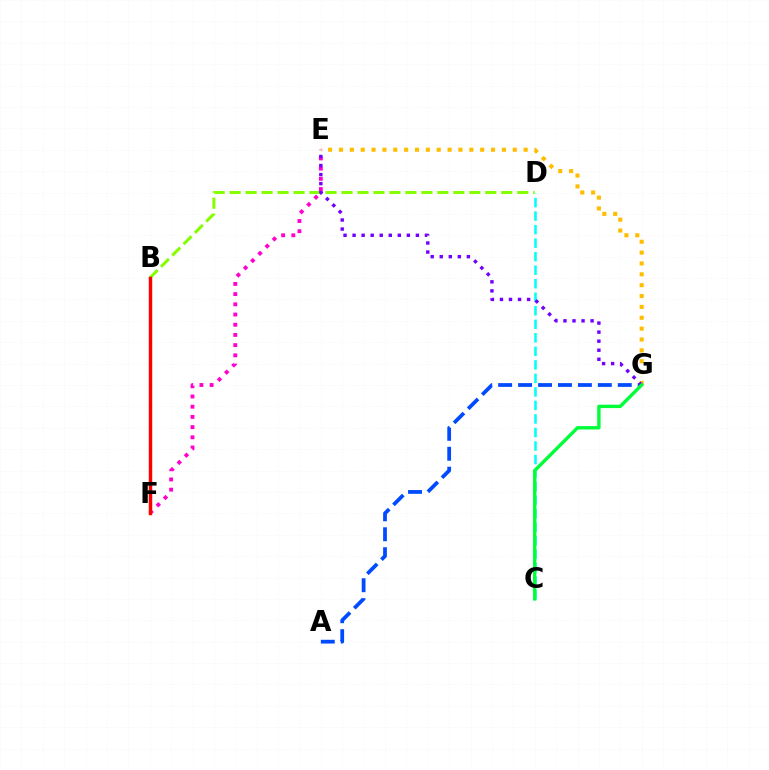{('B', 'D'): [{'color': '#84ff00', 'line_style': 'dashed', 'thickness': 2.17}], ('A', 'G'): [{'color': '#004bff', 'line_style': 'dashed', 'thickness': 2.71}], ('E', 'G'): [{'color': '#ffbd00', 'line_style': 'dotted', 'thickness': 2.95}, {'color': '#7200ff', 'line_style': 'dotted', 'thickness': 2.46}], ('C', 'D'): [{'color': '#00fff6', 'line_style': 'dashed', 'thickness': 1.84}], ('E', 'F'): [{'color': '#ff00cf', 'line_style': 'dotted', 'thickness': 2.77}], ('B', 'F'): [{'color': '#ff0000', 'line_style': 'solid', 'thickness': 2.49}], ('C', 'G'): [{'color': '#00ff39', 'line_style': 'solid', 'thickness': 2.44}]}